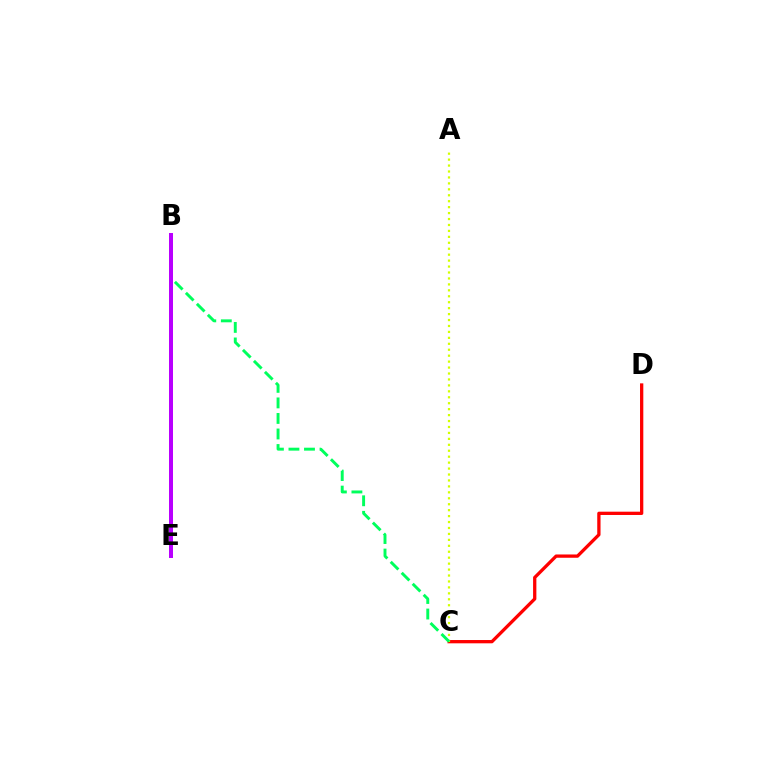{('C', 'D'): [{'color': '#ff0000', 'line_style': 'solid', 'thickness': 2.37}], ('A', 'C'): [{'color': '#d1ff00', 'line_style': 'dotted', 'thickness': 1.61}], ('B', 'C'): [{'color': '#00ff5c', 'line_style': 'dashed', 'thickness': 2.11}], ('B', 'E'): [{'color': '#0074ff', 'line_style': 'dashed', 'thickness': 1.52}, {'color': '#b900ff', 'line_style': 'solid', 'thickness': 2.87}]}